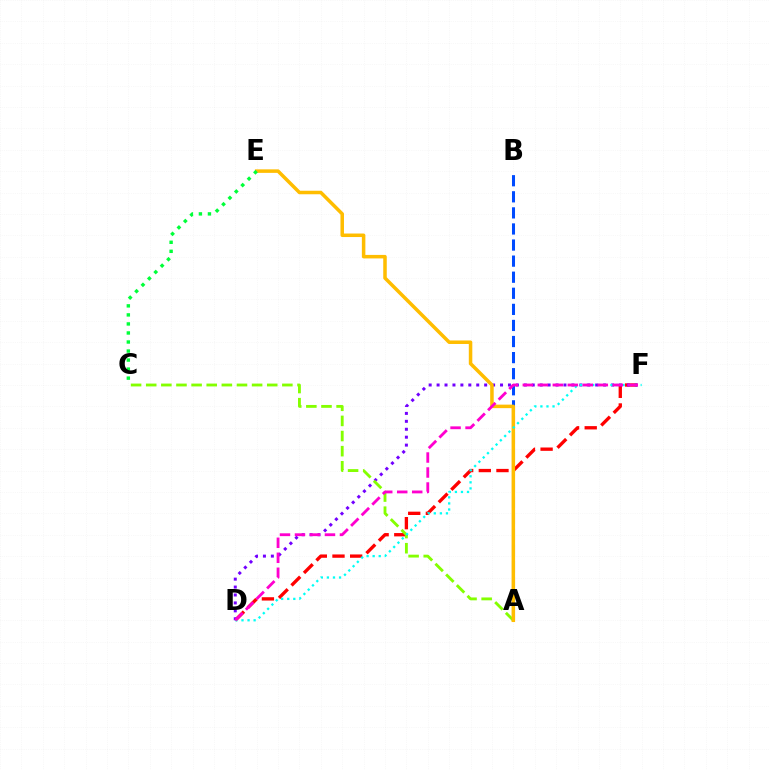{('D', 'F'): [{'color': '#ff0000', 'line_style': 'dashed', 'thickness': 2.4}, {'color': '#7200ff', 'line_style': 'dotted', 'thickness': 2.15}, {'color': '#00fff6', 'line_style': 'dotted', 'thickness': 1.65}, {'color': '#ff00cf', 'line_style': 'dashed', 'thickness': 2.04}], ('A', 'B'): [{'color': '#004bff', 'line_style': 'dashed', 'thickness': 2.18}], ('A', 'C'): [{'color': '#84ff00', 'line_style': 'dashed', 'thickness': 2.06}], ('A', 'E'): [{'color': '#ffbd00', 'line_style': 'solid', 'thickness': 2.53}], ('C', 'E'): [{'color': '#00ff39', 'line_style': 'dotted', 'thickness': 2.45}]}